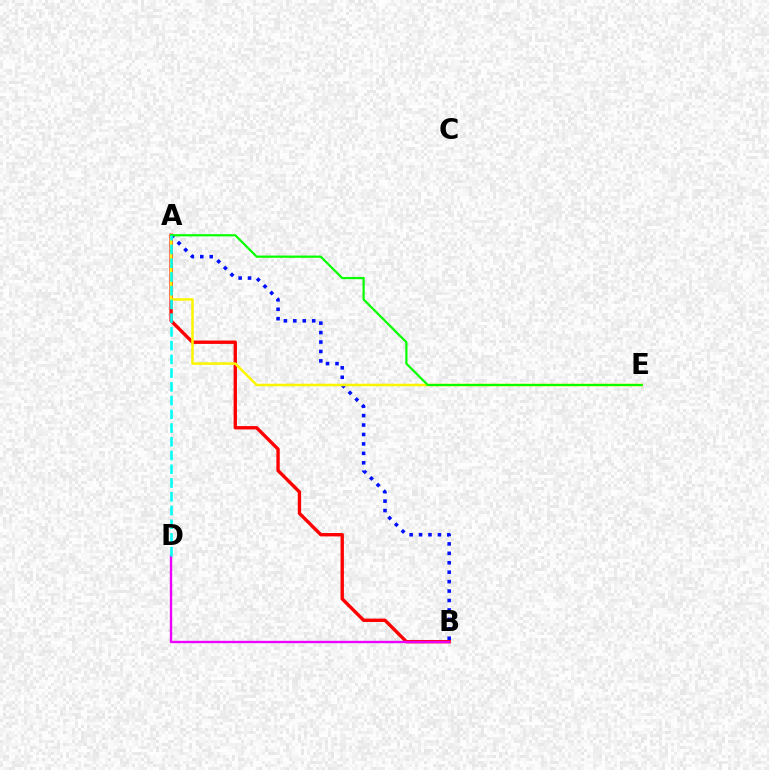{('A', 'B'): [{'color': '#ff0000', 'line_style': 'solid', 'thickness': 2.43}, {'color': '#0010ff', 'line_style': 'dotted', 'thickness': 2.56}], ('B', 'D'): [{'color': '#ee00ff', 'line_style': 'solid', 'thickness': 1.71}], ('A', 'E'): [{'color': '#fcf500', 'line_style': 'solid', 'thickness': 1.82}, {'color': '#08ff00', 'line_style': 'solid', 'thickness': 1.59}], ('A', 'D'): [{'color': '#00fff6', 'line_style': 'dashed', 'thickness': 1.87}]}